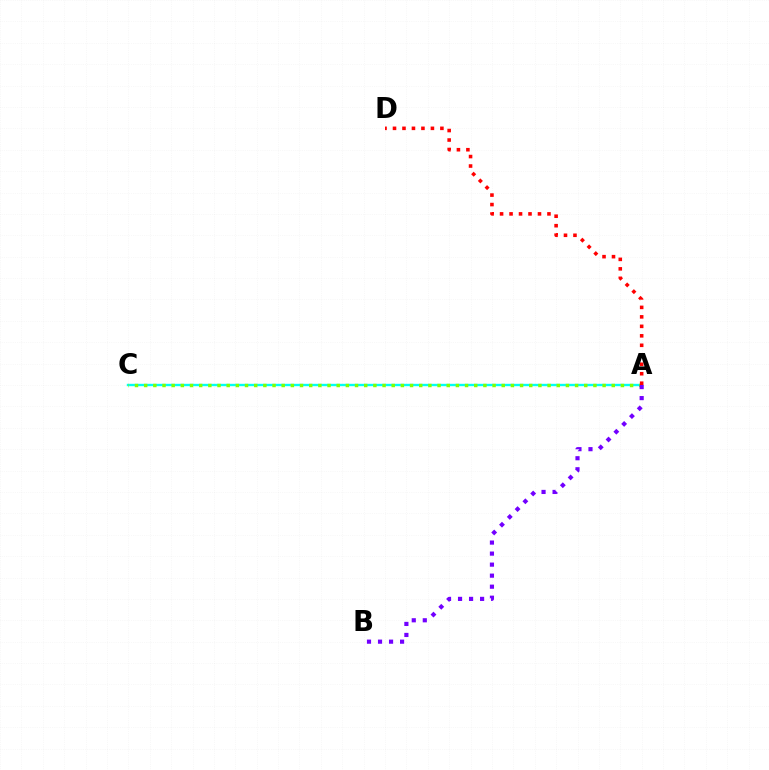{('A', 'C'): [{'color': '#00fff6', 'line_style': 'solid', 'thickness': 1.72}, {'color': '#84ff00', 'line_style': 'dotted', 'thickness': 2.49}], ('A', 'B'): [{'color': '#7200ff', 'line_style': 'dotted', 'thickness': 3.0}], ('A', 'D'): [{'color': '#ff0000', 'line_style': 'dotted', 'thickness': 2.58}]}